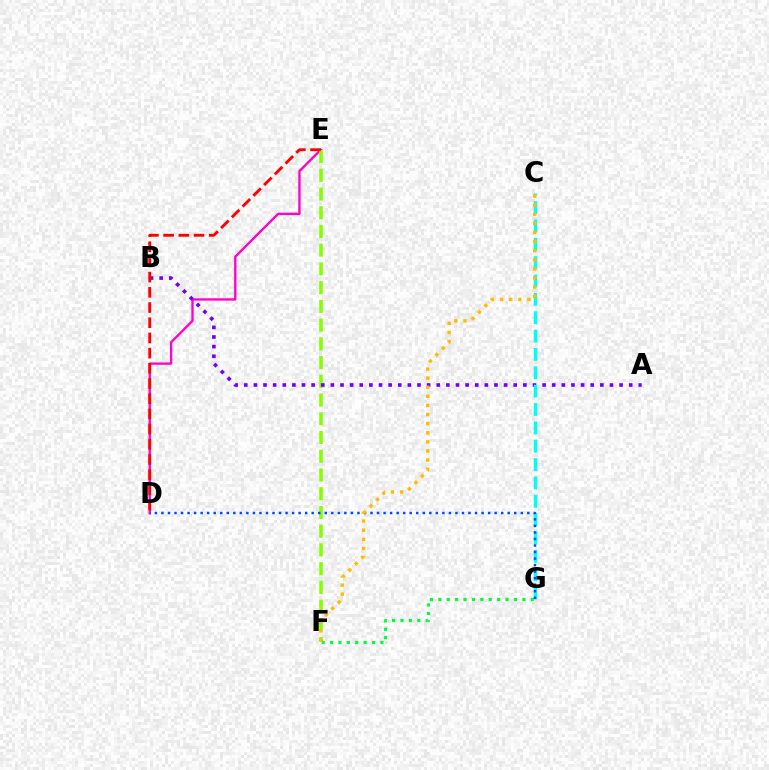{('D', 'E'): [{'color': '#ff00cf', 'line_style': 'solid', 'thickness': 1.68}, {'color': '#ff0000', 'line_style': 'dashed', 'thickness': 2.06}], ('E', 'F'): [{'color': '#84ff00', 'line_style': 'dashed', 'thickness': 2.54}], ('A', 'B'): [{'color': '#7200ff', 'line_style': 'dotted', 'thickness': 2.61}], ('F', 'G'): [{'color': '#00ff39', 'line_style': 'dotted', 'thickness': 2.28}], ('C', 'G'): [{'color': '#00fff6', 'line_style': 'dashed', 'thickness': 2.49}], ('D', 'G'): [{'color': '#004bff', 'line_style': 'dotted', 'thickness': 1.78}], ('C', 'F'): [{'color': '#ffbd00', 'line_style': 'dotted', 'thickness': 2.47}]}